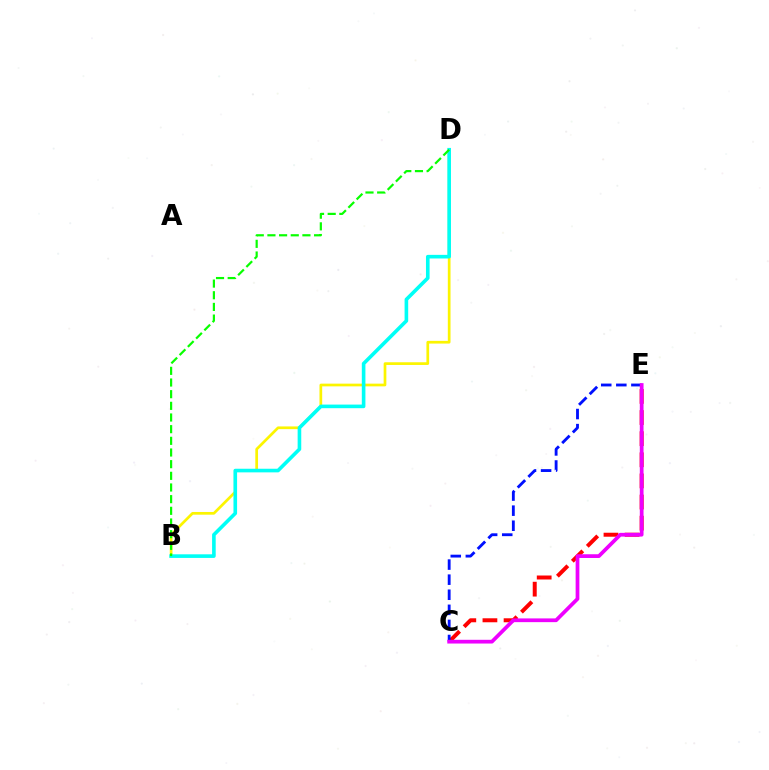{('C', 'E'): [{'color': '#ff0000', 'line_style': 'dashed', 'thickness': 2.87}, {'color': '#0010ff', 'line_style': 'dashed', 'thickness': 2.05}, {'color': '#ee00ff', 'line_style': 'solid', 'thickness': 2.69}], ('B', 'D'): [{'color': '#fcf500', 'line_style': 'solid', 'thickness': 1.95}, {'color': '#00fff6', 'line_style': 'solid', 'thickness': 2.6}, {'color': '#08ff00', 'line_style': 'dashed', 'thickness': 1.58}]}